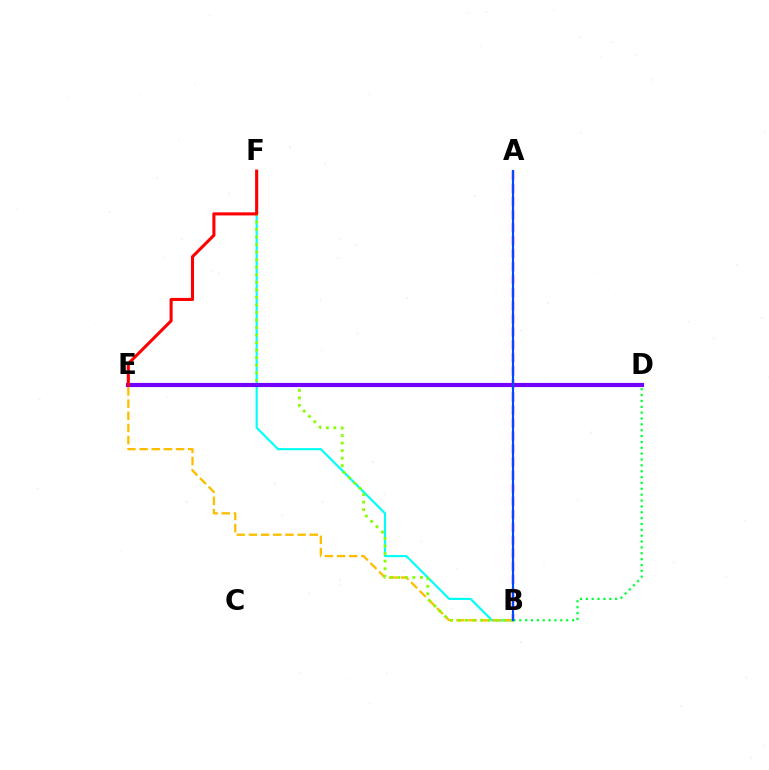{('B', 'F'): [{'color': '#00fff6', 'line_style': 'solid', 'thickness': 1.54}, {'color': '#84ff00', 'line_style': 'dotted', 'thickness': 2.05}], ('B', 'E'): [{'color': '#ffbd00', 'line_style': 'dashed', 'thickness': 1.65}], ('B', 'D'): [{'color': '#00ff39', 'line_style': 'dotted', 'thickness': 1.59}], ('D', 'E'): [{'color': '#7200ff', 'line_style': 'solid', 'thickness': 2.99}], ('E', 'F'): [{'color': '#ff0000', 'line_style': 'solid', 'thickness': 2.21}], ('A', 'B'): [{'color': '#ff00cf', 'line_style': 'dashed', 'thickness': 1.77}, {'color': '#004bff', 'line_style': 'solid', 'thickness': 1.54}]}